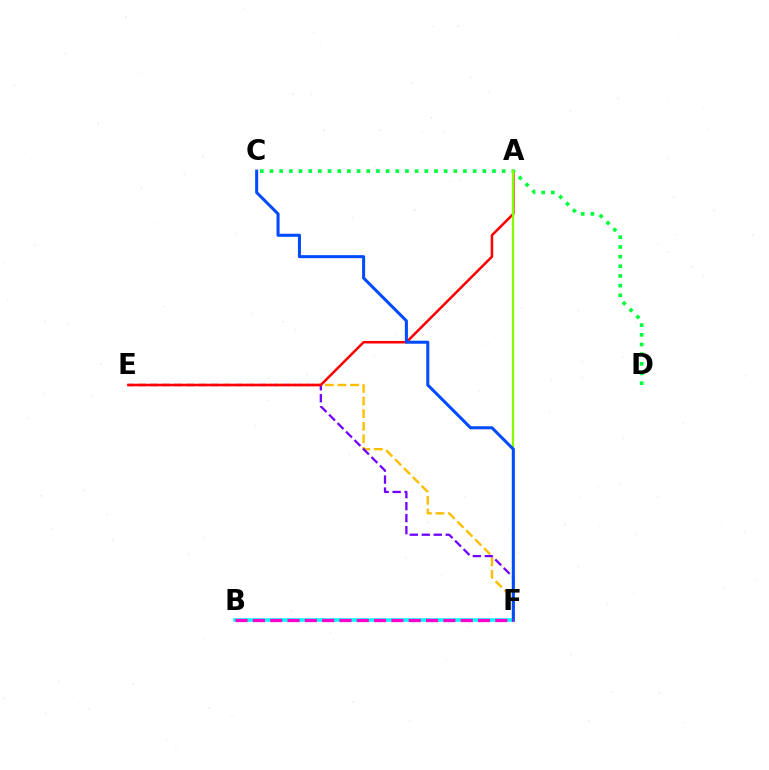{('E', 'F'): [{'color': '#ffbd00', 'line_style': 'dashed', 'thickness': 1.71}, {'color': '#7200ff', 'line_style': 'dashed', 'thickness': 1.63}], ('A', 'E'): [{'color': '#ff0000', 'line_style': 'solid', 'thickness': 1.82}], ('B', 'F'): [{'color': '#00fff6', 'line_style': 'solid', 'thickness': 2.59}, {'color': '#ff00cf', 'line_style': 'dashed', 'thickness': 2.35}], ('C', 'D'): [{'color': '#00ff39', 'line_style': 'dotted', 'thickness': 2.63}], ('A', 'F'): [{'color': '#84ff00', 'line_style': 'solid', 'thickness': 1.63}], ('C', 'F'): [{'color': '#004bff', 'line_style': 'solid', 'thickness': 2.19}]}